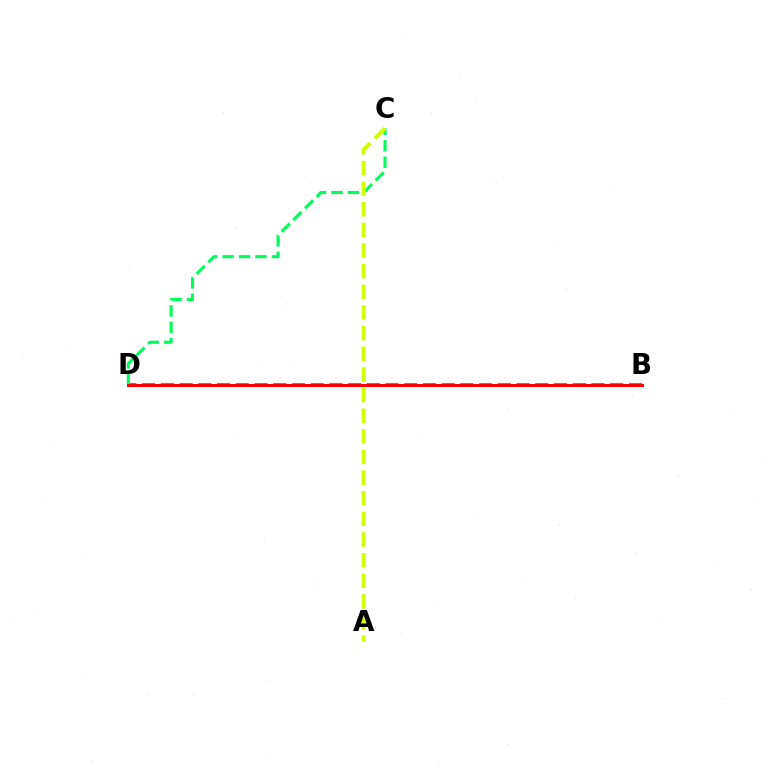{('B', 'D'): [{'color': '#0074ff', 'line_style': 'dotted', 'thickness': 1.95}, {'color': '#b900ff', 'line_style': 'dashed', 'thickness': 2.54}, {'color': '#ff0000', 'line_style': 'solid', 'thickness': 2.13}], ('C', 'D'): [{'color': '#00ff5c', 'line_style': 'dashed', 'thickness': 2.23}], ('A', 'C'): [{'color': '#d1ff00', 'line_style': 'dashed', 'thickness': 2.8}]}